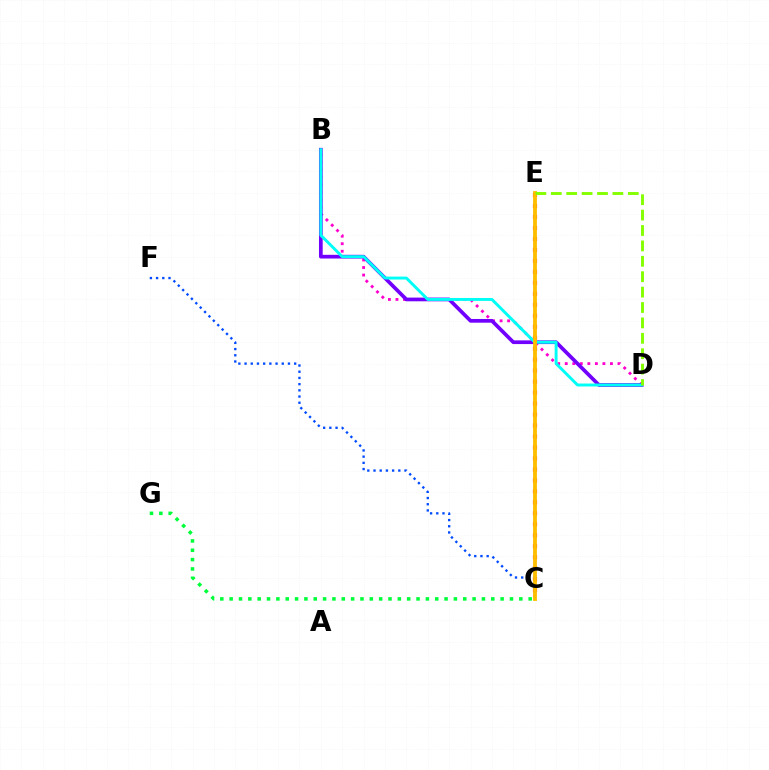{('B', 'D'): [{'color': '#ff00cf', 'line_style': 'dotted', 'thickness': 2.05}, {'color': '#7200ff', 'line_style': 'solid', 'thickness': 2.67}, {'color': '#00fff6', 'line_style': 'solid', 'thickness': 2.1}], ('C', 'E'): [{'color': '#ff0000', 'line_style': 'dotted', 'thickness': 2.98}, {'color': '#ffbd00', 'line_style': 'solid', 'thickness': 2.74}], ('C', 'F'): [{'color': '#004bff', 'line_style': 'dotted', 'thickness': 1.68}], ('C', 'G'): [{'color': '#00ff39', 'line_style': 'dotted', 'thickness': 2.54}], ('D', 'E'): [{'color': '#84ff00', 'line_style': 'dashed', 'thickness': 2.09}]}